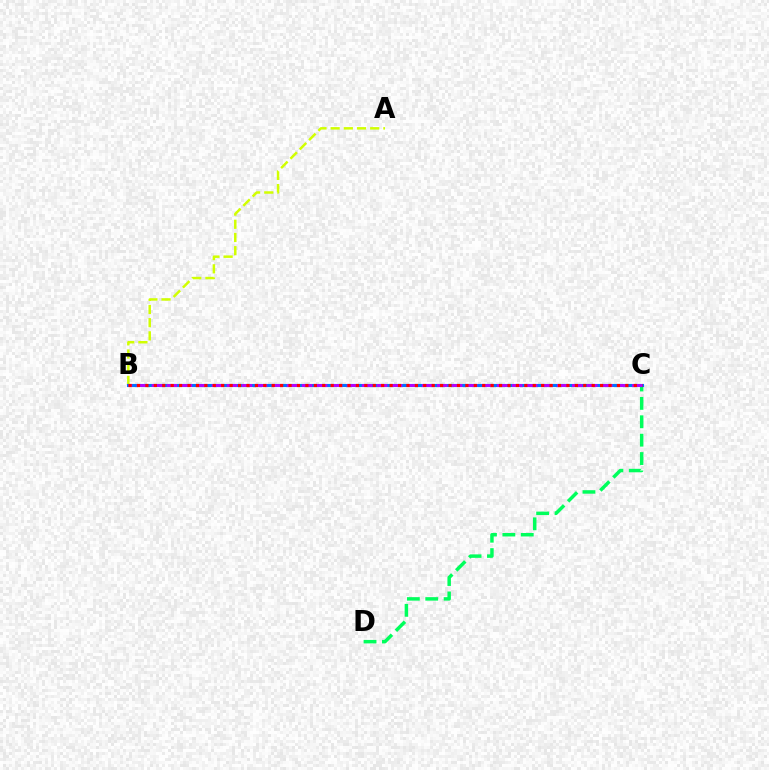{('C', 'D'): [{'color': '#00ff5c', 'line_style': 'dashed', 'thickness': 2.5}], ('A', 'B'): [{'color': '#d1ff00', 'line_style': 'dashed', 'thickness': 1.79}], ('B', 'C'): [{'color': '#0074ff', 'line_style': 'solid', 'thickness': 2.24}, {'color': '#b900ff', 'line_style': 'dashed', 'thickness': 2.04}, {'color': '#ff0000', 'line_style': 'dotted', 'thickness': 2.29}]}